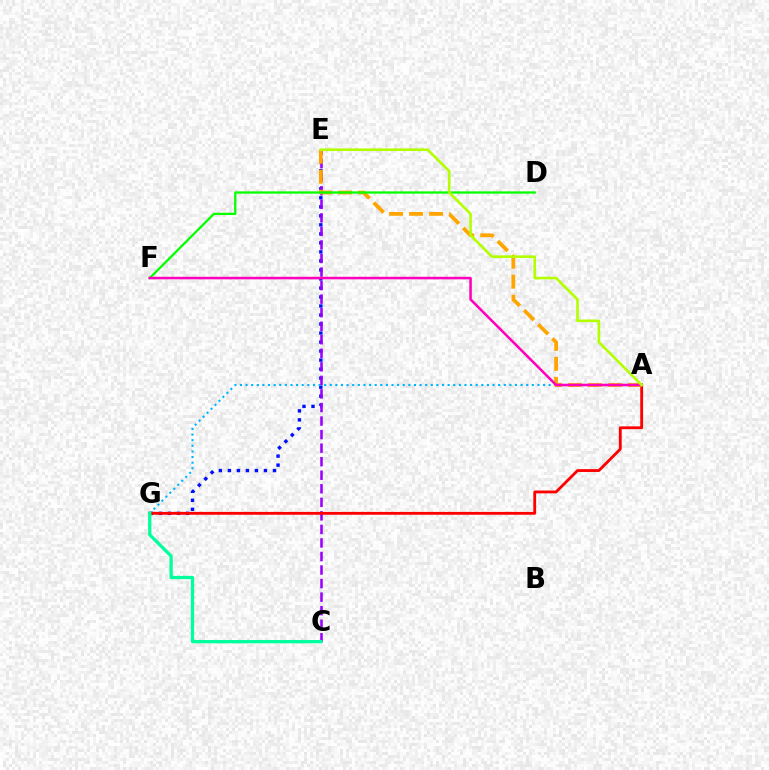{('E', 'G'): [{'color': '#0010ff', 'line_style': 'dotted', 'thickness': 2.45}], ('A', 'G'): [{'color': '#00b5ff', 'line_style': 'dotted', 'thickness': 1.53}, {'color': '#ff0000', 'line_style': 'solid', 'thickness': 2.04}], ('C', 'E'): [{'color': '#9b00ff', 'line_style': 'dashed', 'thickness': 1.84}], ('A', 'E'): [{'color': '#ffa500', 'line_style': 'dashed', 'thickness': 2.72}, {'color': '#b3ff00', 'line_style': 'solid', 'thickness': 1.89}], ('C', 'G'): [{'color': '#00ff9d', 'line_style': 'solid', 'thickness': 2.36}], ('D', 'F'): [{'color': '#08ff00', 'line_style': 'solid', 'thickness': 1.65}], ('A', 'F'): [{'color': '#ff00bd', 'line_style': 'solid', 'thickness': 1.84}]}